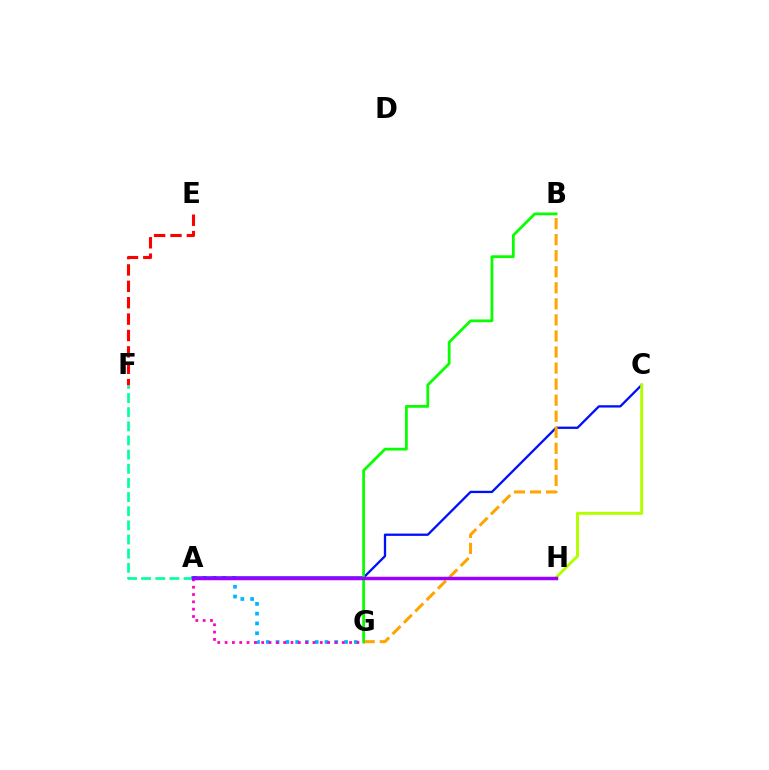{('A', 'G'): [{'color': '#00b5ff', 'line_style': 'dotted', 'thickness': 2.66}, {'color': '#ff00bd', 'line_style': 'dotted', 'thickness': 1.99}], ('A', 'C'): [{'color': '#0010ff', 'line_style': 'solid', 'thickness': 1.66}], ('C', 'H'): [{'color': '#b3ff00', 'line_style': 'solid', 'thickness': 2.14}], ('E', 'F'): [{'color': '#ff0000', 'line_style': 'dashed', 'thickness': 2.23}], ('B', 'G'): [{'color': '#ffa500', 'line_style': 'dashed', 'thickness': 2.18}, {'color': '#08ff00', 'line_style': 'solid', 'thickness': 1.99}], ('A', 'F'): [{'color': '#00ff9d', 'line_style': 'dashed', 'thickness': 1.92}], ('A', 'H'): [{'color': '#9b00ff', 'line_style': 'solid', 'thickness': 2.5}]}